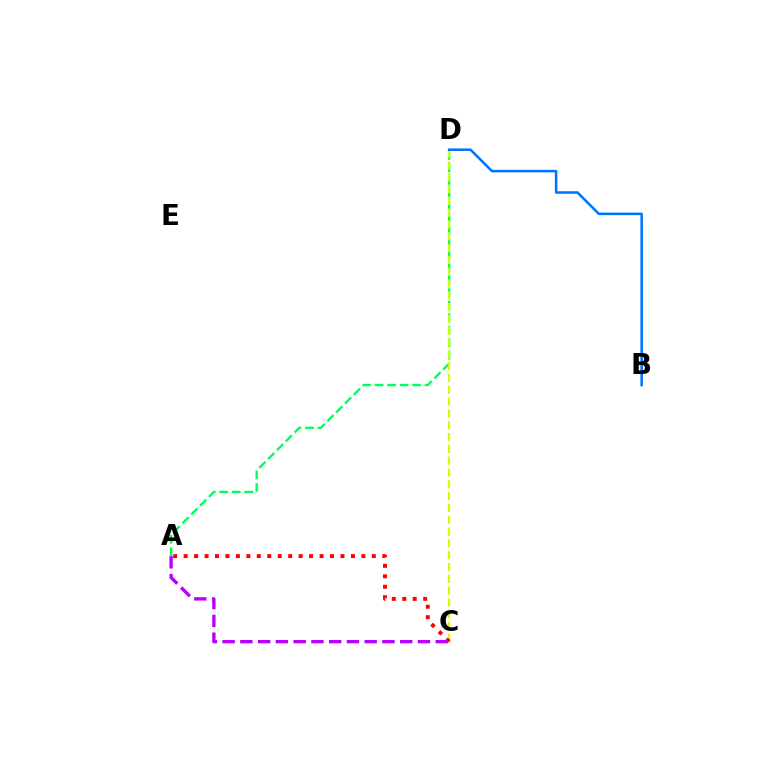{('A', 'D'): [{'color': '#00ff5c', 'line_style': 'dashed', 'thickness': 1.7}], ('C', 'D'): [{'color': '#d1ff00', 'line_style': 'dashed', 'thickness': 1.6}], ('B', 'D'): [{'color': '#0074ff', 'line_style': 'solid', 'thickness': 1.83}], ('A', 'C'): [{'color': '#ff0000', 'line_style': 'dotted', 'thickness': 2.84}, {'color': '#b900ff', 'line_style': 'dashed', 'thickness': 2.41}]}